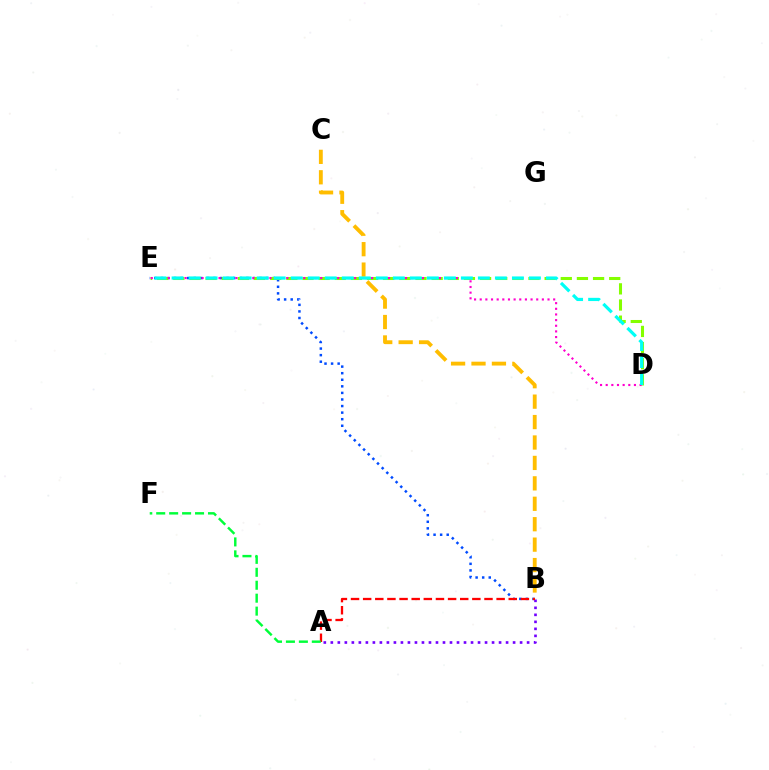{('A', 'B'): [{'color': '#7200ff', 'line_style': 'dotted', 'thickness': 1.9}, {'color': '#ff0000', 'line_style': 'dashed', 'thickness': 1.65}], ('B', 'E'): [{'color': '#004bff', 'line_style': 'dotted', 'thickness': 1.79}], ('D', 'E'): [{'color': '#84ff00', 'line_style': 'dashed', 'thickness': 2.19}, {'color': '#ff00cf', 'line_style': 'dotted', 'thickness': 1.54}, {'color': '#00fff6', 'line_style': 'dashed', 'thickness': 2.31}], ('A', 'F'): [{'color': '#00ff39', 'line_style': 'dashed', 'thickness': 1.76}], ('B', 'C'): [{'color': '#ffbd00', 'line_style': 'dashed', 'thickness': 2.78}]}